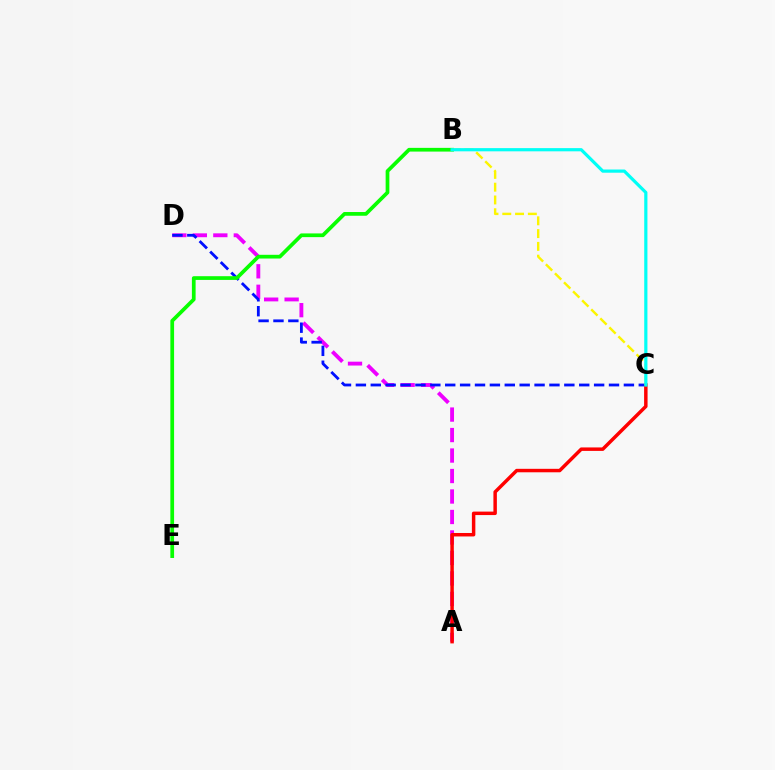{('A', 'D'): [{'color': '#ee00ff', 'line_style': 'dashed', 'thickness': 2.78}], ('C', 'D'): [{'color': '#0010ff', 'line_style': 'dashed', 'thickness': 2.02}], ('A', 'C'): [{'color': '#ff0000', 'line_style': 'solid', 'thickness': 2.5}], ('B', 'E'): [{'color': '#08ff00', 'line_style': 'solid', 'thickness': 2.68}], ('B', 'C'): [{'color': '#fcf500', 'line_style': 'dashed', 'thickness': 1.74}, {'color': '#00fff6', 'line_style': 'solid', 'thickness': 2.3}]}